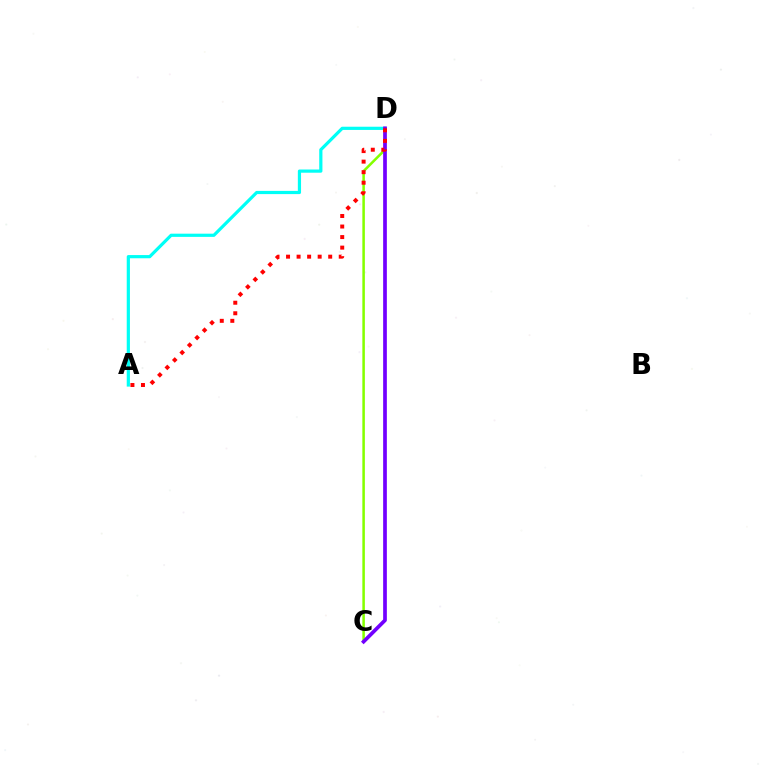{('A', 'D'): [{'color': '#00fff6', 'line_style': 'solid', 'thickness': 2.31}, {'color': '#ff0000', 'line_style': 'dotted', 'thickness': 2.86}], ('C', 'D'): [{'color': '#84ff00', 'line_style': 'solid', 'thickness': 1.82}, {'color': '#7200ff', 'line_style': 'solid', 'thickness': 2.66}]}